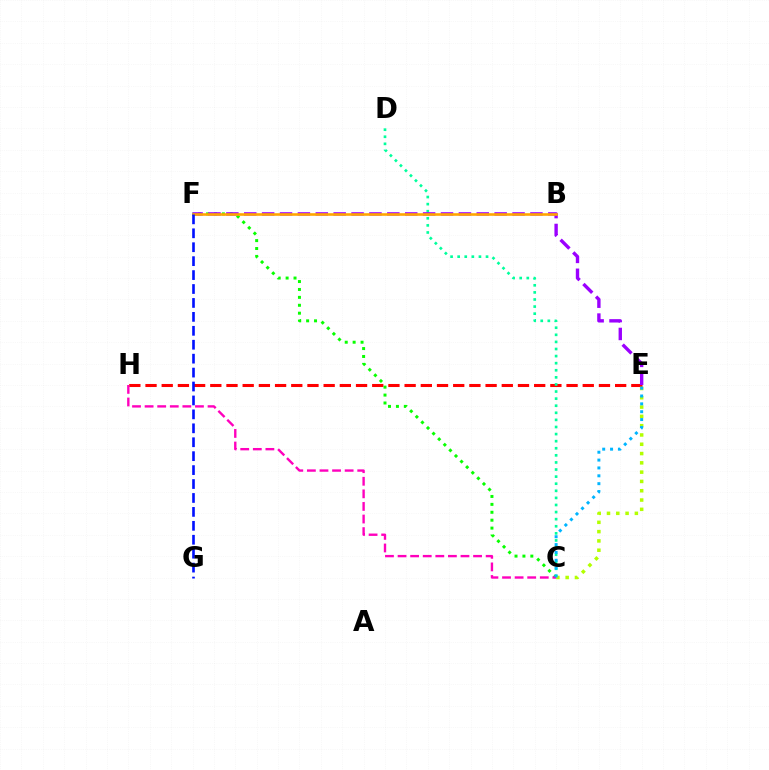{('E', 'H'): [{'color': '#ff0000', 'line_style': 'dashed', 'thickness': 2.2}], ('C', 'F'): [{'color': '#08ff00', 'line_style': 'dotted', 'thickness': 2.15}], ('C', 'D'): [{'color': '#00ff9d', 'line_style': 'dotted', 'thickness': 1.93}], ('E', 'F'): [{'color': '#9b00ff', 'line_style': 'dashed', 'thickness': 2.43}], ('C', 'E'): [{'color': '#b3ff00', 'line_style': 'dotted', 'thickness': 2.53}, {'color': '#00b5ff', 'line_style': 'dotted', 'thickness': 2.14}], ('C', 'H'): [{'color': '#ff00bd', 'line_style': 'dashed', 'thickness': 1.71}], ('B', 'F'): [{'color': '#ffa500', 'line_style': 'solid', 'thickness': 1.87}], ('F', 'G'): [{'color': '#0010ff', 'line_style': 'dashed', 'thickness': 1.89}]}